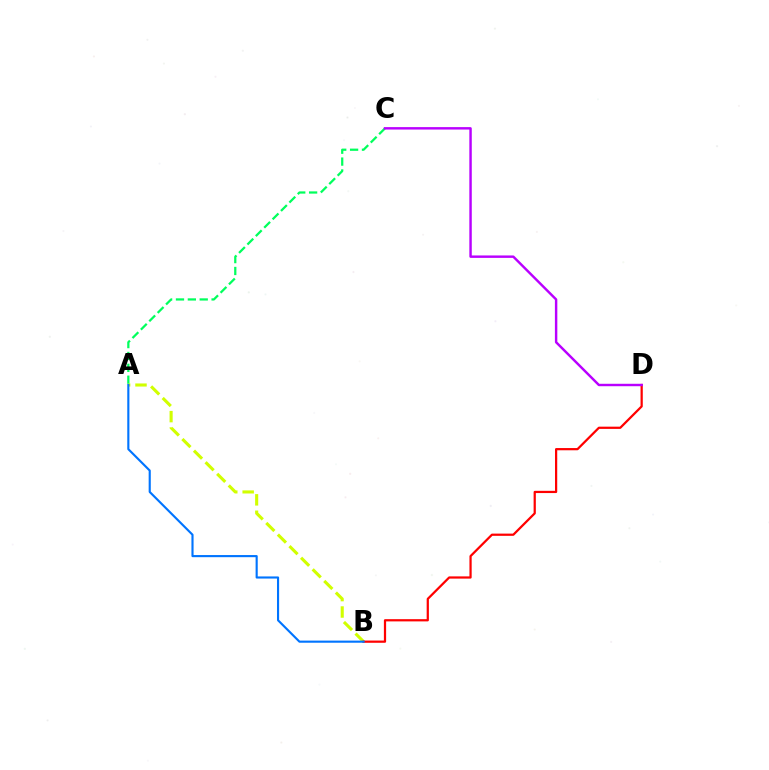{('A', 'C'): [{'color': '#00ff5c', 'line_style': 'dashed', 'thickness': 1.61}], ('A', 'B'): [{'color': '#d1ff00', 'line_style': 'dashed', 'thickness': 2.23}, {'color': '#0074ff', 'line_style': 'solid', 'thickness': 1.53}], ('B', 'D'): [{'color': '#ff0000', 'line_style': 'solid', 'thickness': 1.61}], ('C', 'D'): [{'color': '#b900ff', 'line_style': 'solid', 'thickness': 1.75}]}